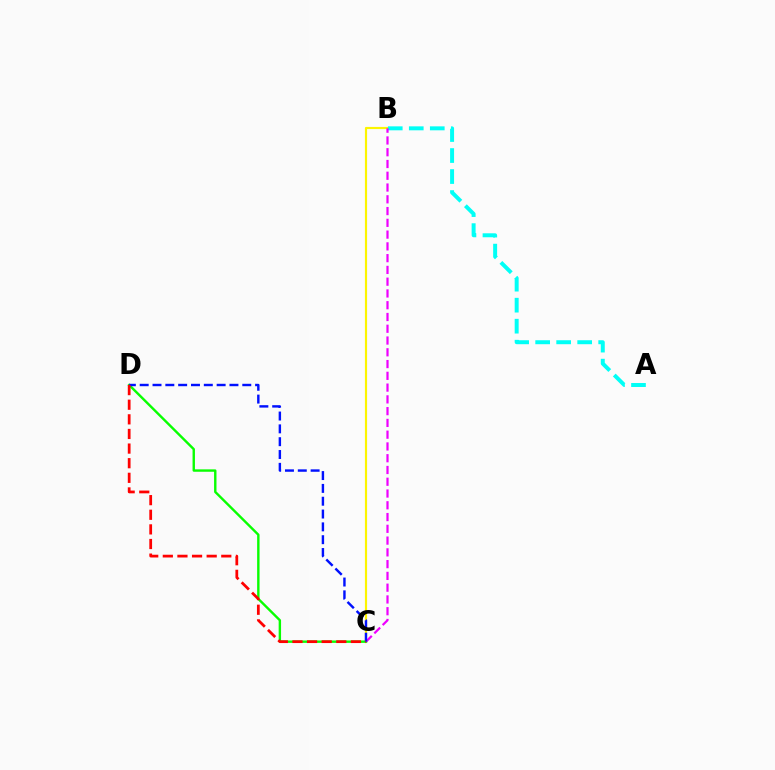{('B', 'C'): [{'color': '#fcf500', 'line_style': 'solid', 'thickness': 1.56}, {'color': '#ee00ff', 'line_style': 'dashed', 'thickness': 1.6}], ('C', 'D'): [{'color': '#08ff00', 'line_style': 'solid', 'thickness': 1.73}, {'color': '#0010ff', 'line_style': 'dashed', 'thickness': 1.74}, {'color': '#ff0000', 'line_style': 'dashed', 'thickness': 1.99}], ('A', 'B'): [{'color': '#00fff6', 'line_style': 'dashed', 'thickness': 2.85}]}